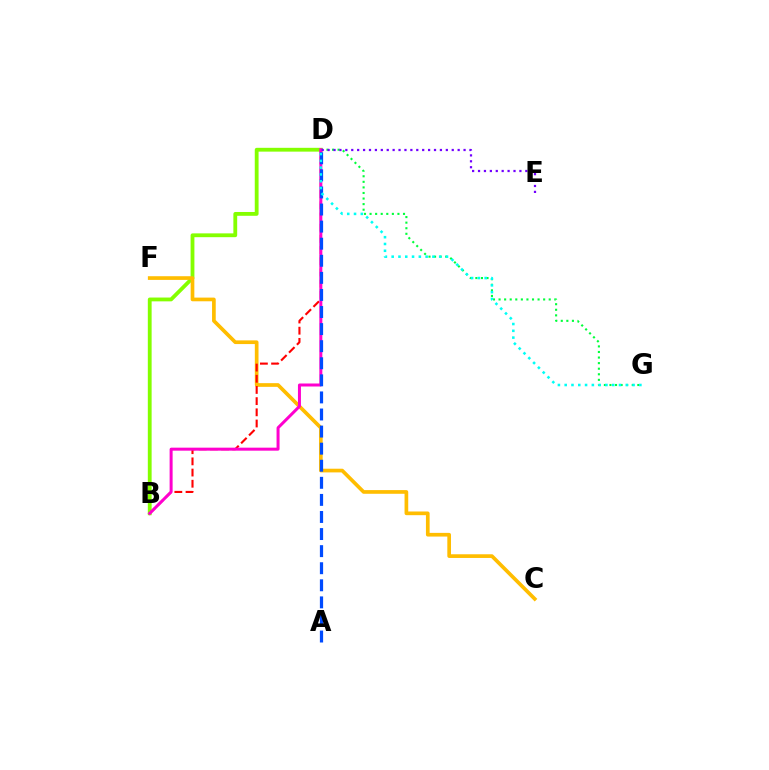{('B', 'D'): [{'color': '#84ff00', 'line_style': 'solid', 'thickness': 2.75}, {'color': '#ff0000', 'line_style': 'dashed', 'thickness': 1.52}, {'color': '#ff00cf', 'line_style': 'solid', 'thickness': 2.16}], ('C', 'F'): [{'color': '#ffbd00', 'line_style': 'solid', 'thickness': 2.65}], ('D', 'G'): [{'color': '#00ff39', 'line_style': 'dotted', 'thickness': 1.51}, {'color': '#00fff6', 'line_style': 'dotted', 'thickness': 1.84}], ('D', 'E'): [{'color': '#7200ff', 'line_style': 'dotted', 'thickness': 1.61}], ('A', 'D'): [{'color': '#004bff', 'line_style': 'dashed', 'thickness': 2.32}]}